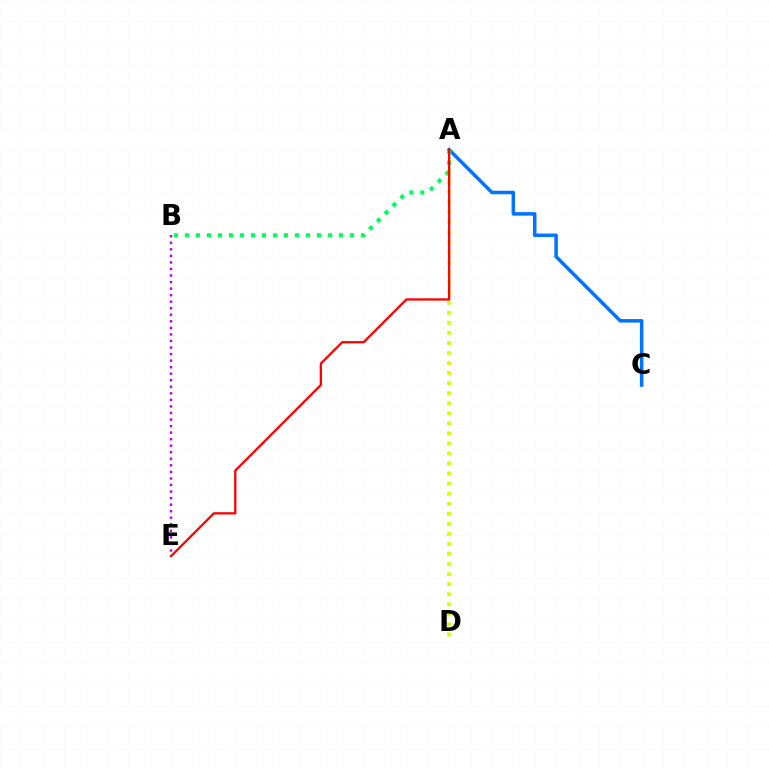{('A', 'D'): [{'color': '#d1ff00', 'line_style': 'dotted', 'thickness': 2.73}], ('A', 'C'): [{'color': '#0074ff', 'line_style': 'solid', 'thickness': 2.54}], ('A', 'B'): [{'color': '#00ff5c', 'line_style': 'dotted', 'thickness': 2.99}], ('B', 'E'): [{'color': '#b900ff', 'line_style': 'dotted', 'thickness': 1.78}], ('A', 'E'): [{'color': '#ff0000', 'line_style': 'solid', 'thickness': 1.64}]}